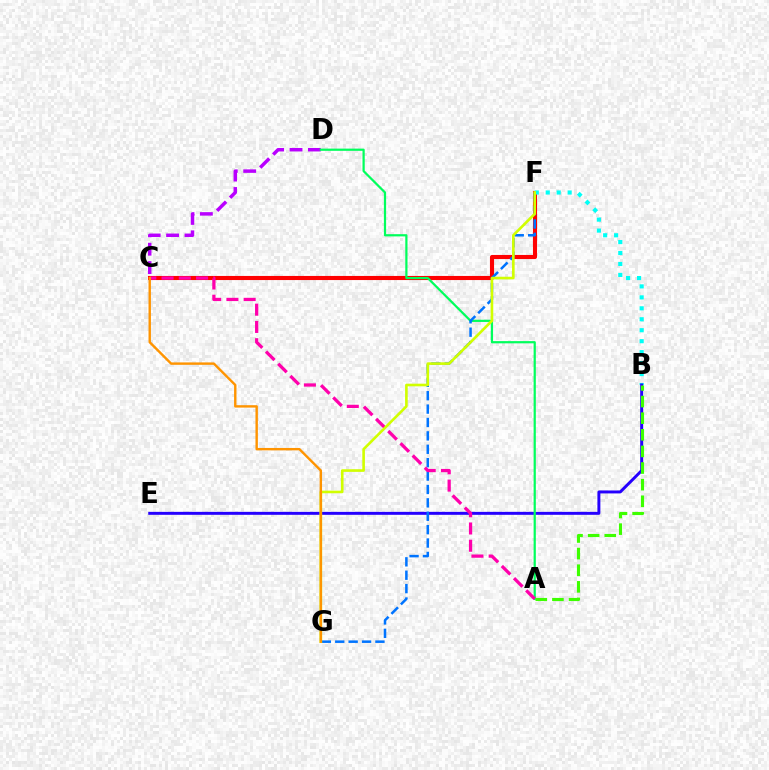{('C', 'D'): [{'color': '#b900ff', 'line_style': 'dashed', 'thickness': 2.5}], ('C', 'F'): [{'color': '#ff0000', 'line_style': 'solid', 'thickness': 2.95}], ('B', 'F'): [{'color': '#00fff6', 'line_style': 'dotted', 'thickness': 2.98}], ('B', 'E'): [{'color': '#2500ff', 'line_style': 'solid', 'thickness': 2.13}], ('A', 'D'): [{'color': '#00ff5c', 'line_style': 'solid', 'thickness': 1.6}], ('A', 'B'): [{'color': '#3dff00', 'line_style': 'dashed', 'thickness': 2.26}], ('F', 'G'): [{'color': '#0074ff', 'line_style': 'dashed', 'thickness': 1.82}, {'color': '#d1ff00', 'line_style': 'solid', 'thickness': 1.89}], ('A', 'C'): [{'color': '#ff00ac', 'line_style': 'dashed', 'thickness': 2.34}], ('C', 'G'): [{'color': '#ff9400', 'line_style': 'solid', 'thickness': 1.73}]}